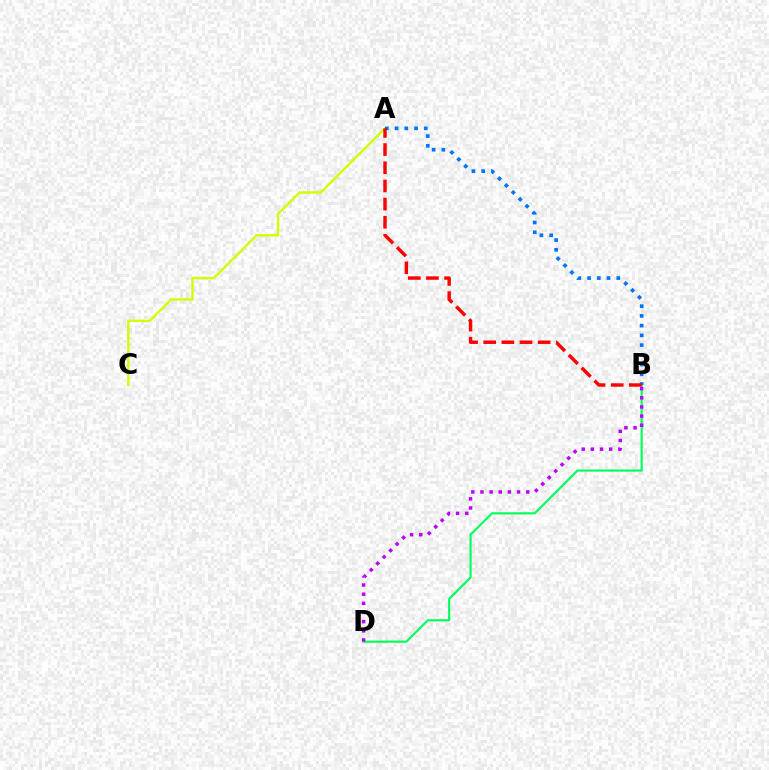{('B', 'D'): [{'color': '#00ff5c', 'line_style': 'solid', 'thickness': 1.55}, {'color': '#b900ff', 'line_style': 'dotted', 'thickness': 2.49}], ('A', 'C'): [{'color': '#d1ff00', 'line_style': 'solid', 'thickness': 1.74}], ('A', 'B'): [{'color': '#0074ff', 'line_style': 'dotted', 'thickness': 2.65}, {'color': '#ff0000', 'line_style': 'dashed', 'thickness': 2.47}]}